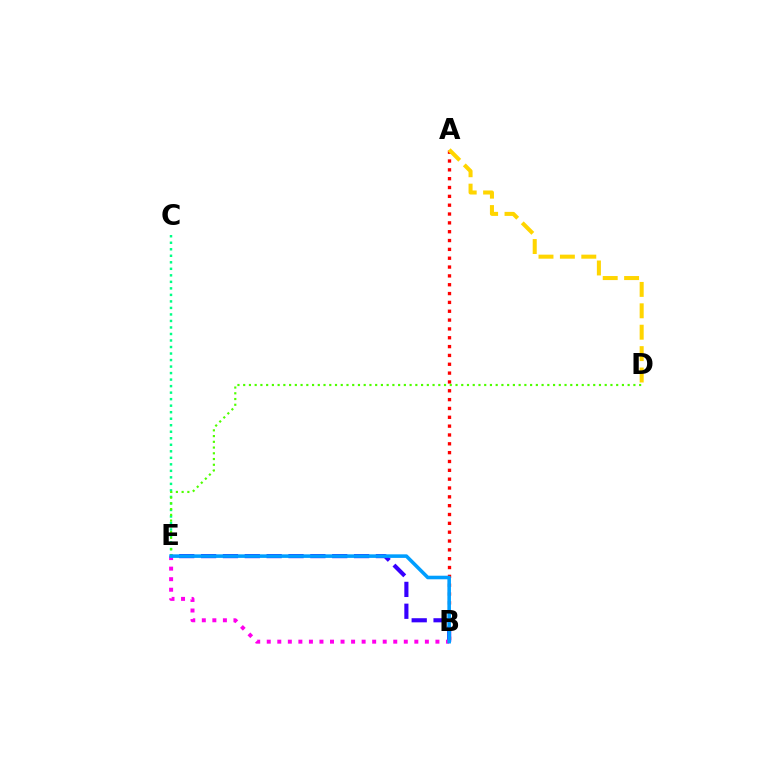{('A', 'B'): [{'color': '#ff0000', 'line_style': 'dotted', 'thickness': 2.4}], ('A', 'D'): [{'color': '#ffd500', 'line_style': 'dashed', 'thickness': 2.91}], ('B', 'E'): [{'color': '#3700ff', 'line_style': 'dashed', 'thickness': 2.97}, {'color': '#ff00ed', 'line_style': 'dotted', 'thickness': 2.86}, {'color': '#009eff', 'line_style': 'solid', 'thickness': 2.57}], ('C', 'E'): [{'color': '#00ff86', 'line_style': 'dotted', 'thickness': 1.77}], ('D', 'E'): [{'color': '#4fff00', 'line_style': 'dotted', 'thickness': 1.56}]}